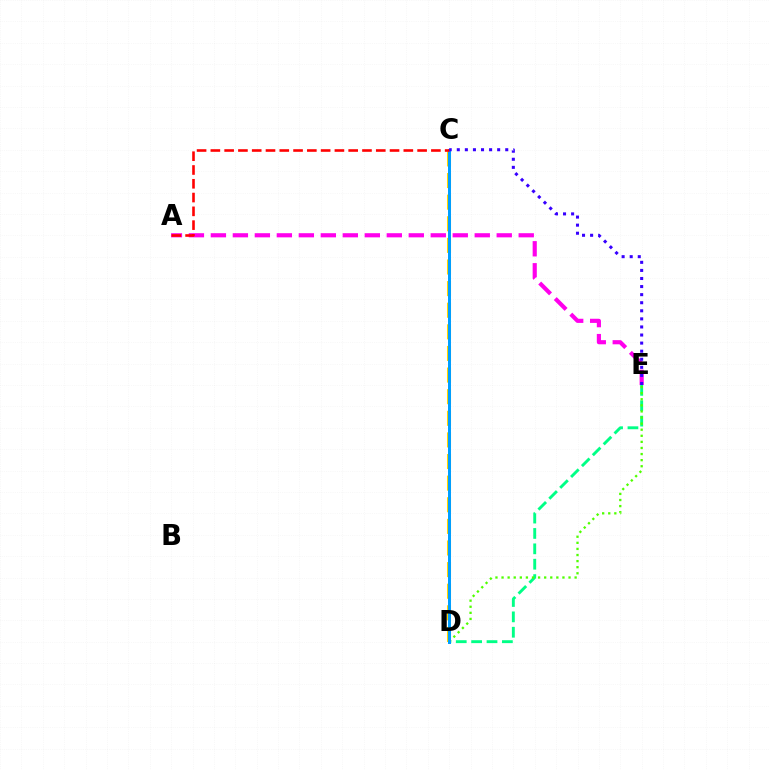{('C', 'D'): [{'color': '#ffd500', 'line_style': 'dashed', 'thickness': 2.94}, {'color': '#009eff', 'line_style': 'solid', 'thickness': 2.14}], ('D', 'E'): [{'color': '#00ff86', 'line_style': 'dashed', 'thickness': 2.09}, {'color': '#4fff00', 'line_style': 'dotted', 'thickness': 1.65}], ('A', 'E'): [{'color': '#ff00ed', 'line_style': 'dashed', 'thickness': 2.99}], ('A', 'C'): [{'color': '#ff0000', 'line_style': 'dashed', 'thickness': 1.87}], ('C', 'E'): [{'color': '#3700ff', 'line_style': 'dotted', 'thickness': 2.19}]}